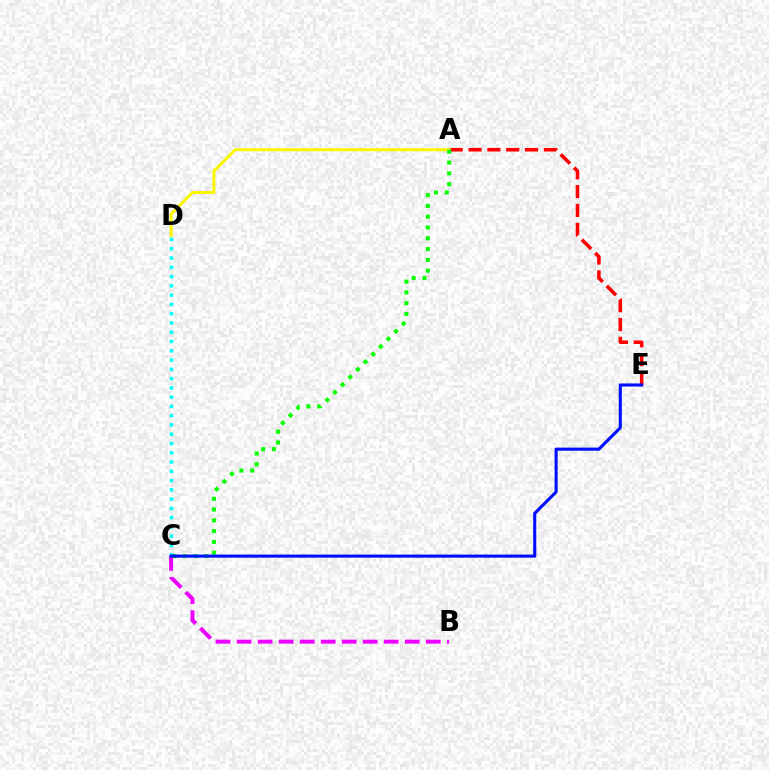{('B', 'C'): [{'color': '#ee00ff', 'line_style': 'dashed', 'thickness': 2.86}], ('C', 'D'): [{'color': '#00fff6', 'line_style': 'dotted', 'thickness': 2.52}], ('A', 'E'): [{'color': '#ff0000', 'line_style': 'dashed', 'thickness': 2.56}], ('A', 'D'): [{'color': '#fcf500', 'line_style': 'solid', 'thickness': 2.15}], ('A', 'C'): [{'color': '#08ff00', 'line_style': 'dotted', 'thickness': 2.93}], ('C', 'E'): [{'color': '#0010ff', 'line_style': 'solid', 'thickness': 2.24}]}